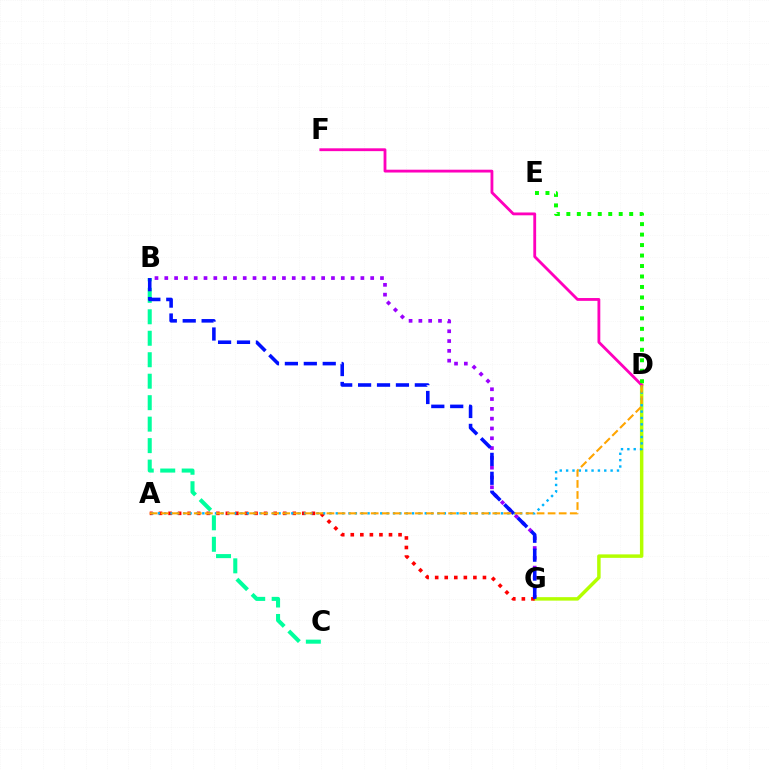{('B', 'G'): [{'color': '#9b00ff', 'line_style': 'dotted', 'thickness': 2.66}, {'color': '#0010ff', 'line_style': 'dashed', 'thickness': 2.57}], ('D', 'G'): [{'color': '#b3ff00', 'line_style': 'solid', 'thickness': 2.5}], ('A', 'G'): [{'color': '#ff0000', 'line_style': 'dotted', 'thickness': 2.6}], ('B', 'C'): [{'color': '#00ff9d', 'line_style': 'dashed', 'thickness': 2.92}], ('A', 'D'): [{'color': '#00b5ff', 'line_style': 'dotted', 'thickness': 1.73}, {'color': '#ffa500', 'line_style': 'dashed', 'thickness': 1.5}], ('D', 'F'): [{'color': '#ff00bd', 'line_style': 'solid', 'thickness': 2.03}], ('D', 'E'): [{'color': '#08ff00', 'line_style': 'dotted', 'thickness': 2.85}]}